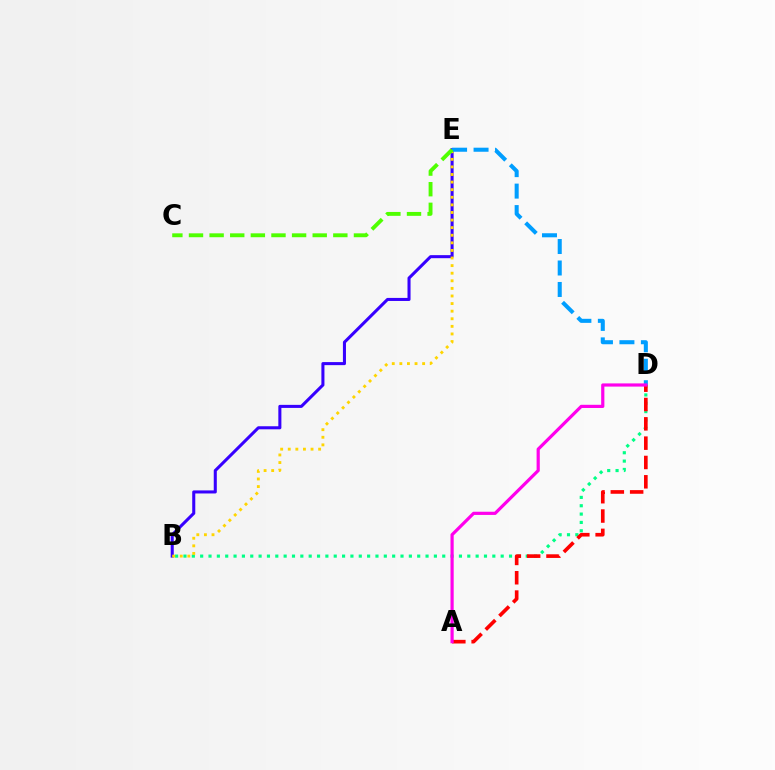{('B', 'D'): [{'color': '#00ff86', 'line_style': 'dotted', 'thickness': 2.27}], ('B', 'E'): [{'color': '#3700ff', 'line_style': 'solid', 'thickness': 2.2}, {'color': '#ffd500', 'line_style': 'dotted', 'thickness': 2.06}], ('A', 'D'): [{'color': '#ff0000', 'line_style': 'dashed', 'thickness': 2.62}, {'color': '#ff00ed', 'line_style': 'solid', 'thickness': 2.3}], ('D', 'E'): [{'color': '#009eff', 'line_style': 'dashed', 'thickness': 2.92}], ('C', 'E'): [{'color': '#4fff00', 'line_style': 'dashed', 'thickness': 2.8}]}